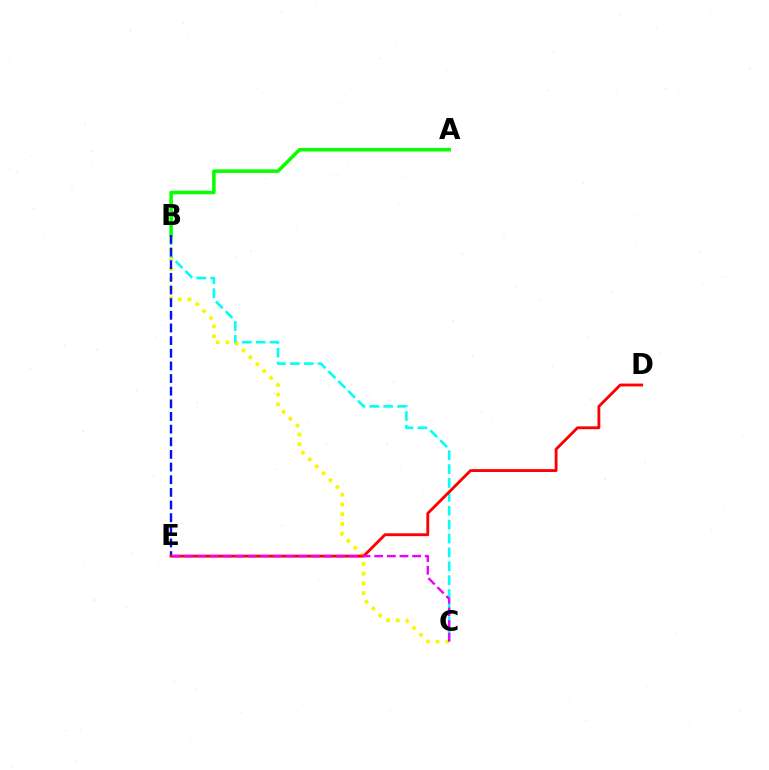{('B', 'C'): [{'color': '#00fff6', 'line_style': 'dashed', 'thickness': 1.89}, {'color': '#fcf500', 'line_style': 'dotted', 'thickness': 2.65}], ('A', 'B'): [{'color': '#08ff00', 'line_style': 'solid', 'thickness': 2.55}], ('B', 'E'): [{'color': '#0010ff', 'line_style': 'dashed', 'thickness': 1.72}], ('D', 'E'): [{'color': '#ff0000', 'line_style': 'solid', 'thickness': 2.05}], ('C', 'E'): [{'color': '#ee00ff', 'line_style': 'dashed', 'thickness': 1.72}]}